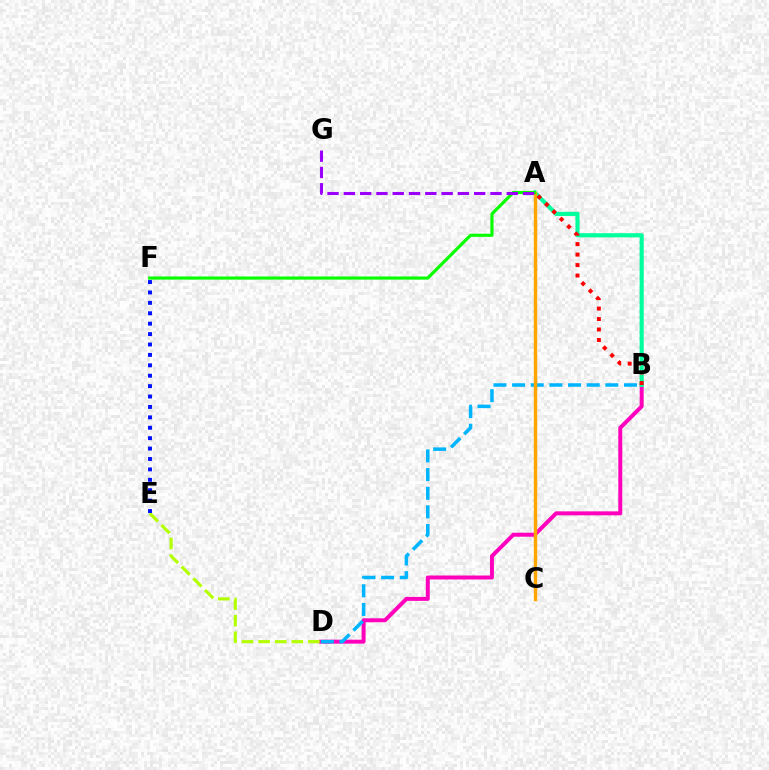{('B', 'D'): [{'color': '#ff00bd', 'line_style': 'solid', 'thickness': 2.86}, {'color': '#00b5ff', 'line_style': 'dashed', 'thickness': 2.53}], ('A', 'B'): [{'color': '#00ff9d', 'line_style': 'solid', 'thickness': 2.99}, {'color': '#ff0000', 'line_style': 'dotted', 'thickness': 2.84}], ('A', 'C'): [{'color': '#ffa500', 'line_style': 'solid', 'thickness': 2.47}], ('D', 'E'): [{'color': '#b3ff00', 'line_style': 'dashed', 'thickness': 2.26}], ('A', 'F'): [{'color': '#08ff00', 'line_style': 'solid', 'thickness': 2.27}], ('A', 'G'): [{'color': '#9b00ff', 'line_style': 'dashed', 'thickness': 2.21}], ('E', 'F'): [{'color': '#0010ff', 'line_style': 'dotted', 'thickness': 2.83}]}